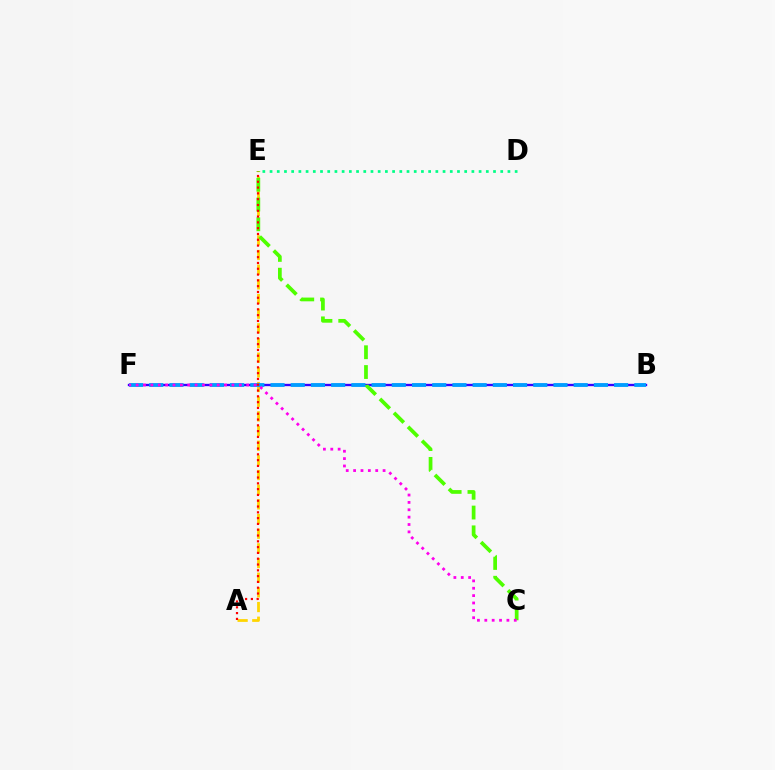{('A', 'E'): [{'color': '#ffd500', 'line_style': 'dashed', 'thickness': 1.99}, {'color': '#ff0000', 'line_style': 'dotted', 'thickness': 1.58}], ('B', 'F'): [{'color': '#3700ff', 'line_style': 'solid', 'thickness': 1.7}, {'color': '#009eff', 'line_style': 'dashed', 'thickness': 2.75}], ('C', 'E'): [{'color': '#4fff00', 'line_style': 'dashed', 'thickness': 2.69}], ('C', 'F'): [{'color': '#ff00ed', 'line_style': 'dotted', 'thickness': 2.0}], ('D', 'E'): [{'color': '#00ff86', 'line_style': 'dotted', 'thickness': 1.96}]}